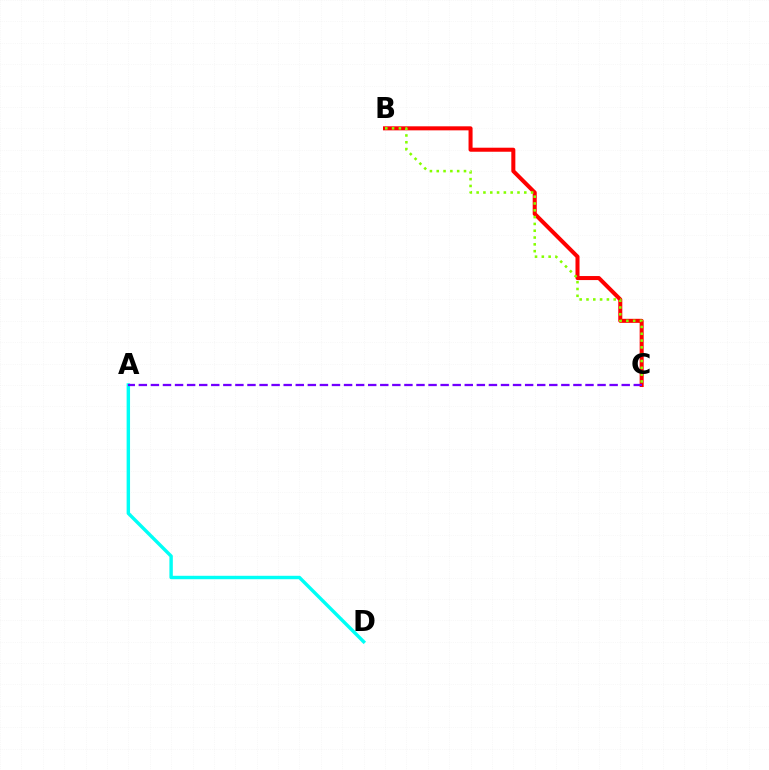{('A', 'D'): [{'color': '#00fff6', 'line_style': 'solid', 'thickness': 2.47}], ('B', 'C'): [{'color': '#ff0000', 'line_style': 'solid', 'thickness': 2.9}, {'color': '#84ff00', 'line_style': 'dotted', 'thickness': 1.85}], ('A', 'C'): [{'color': '#7200ff', 'line_style': 'dashed', 'thickness': 1.64}]}